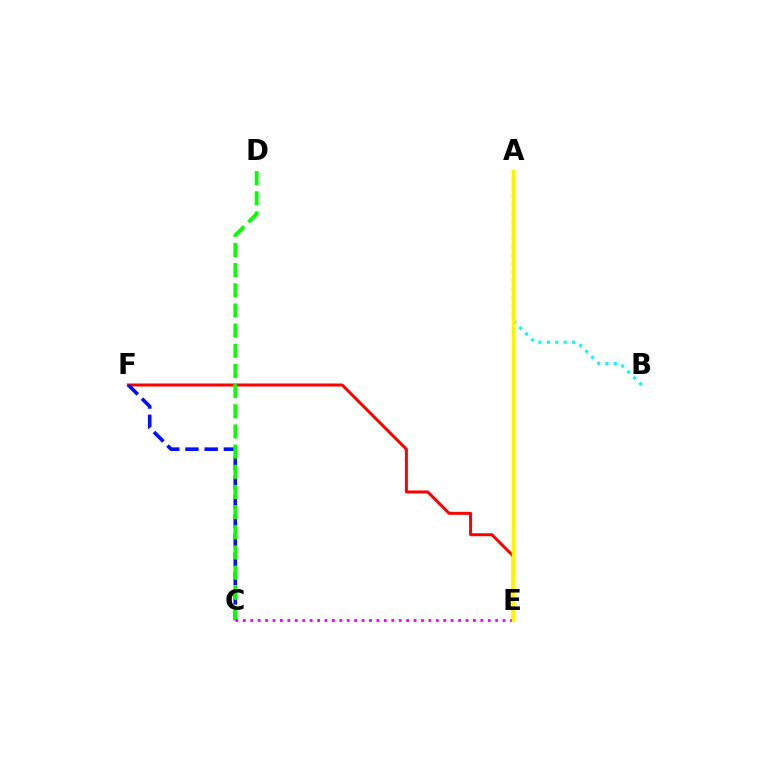{('E', 'F'): [{'color': '#ff0000', 'line_style': 'solid', 'thickness': 2.16}], ('C', 'F'): [{'color': '#0010ff', 'line_style': 'dashed', 'thickness': 2.61}], ('A', 'B'): [{'color': '#00fff6', 'line_style': 'dotted', 'thickness': 2.29}], ('C', 'D'): [{'color': '#08ff00', 'line_style': 'dashed', 'thickness': 2.74}], ('C', 'E'): [{'color': '#ee00ff', 'line_style': 'dotted', 'thickness': 2.02}], ('A', 'E'): [{'color': '#fcf500', 'line_style': 'solid', 'thickness': 2.49}]}